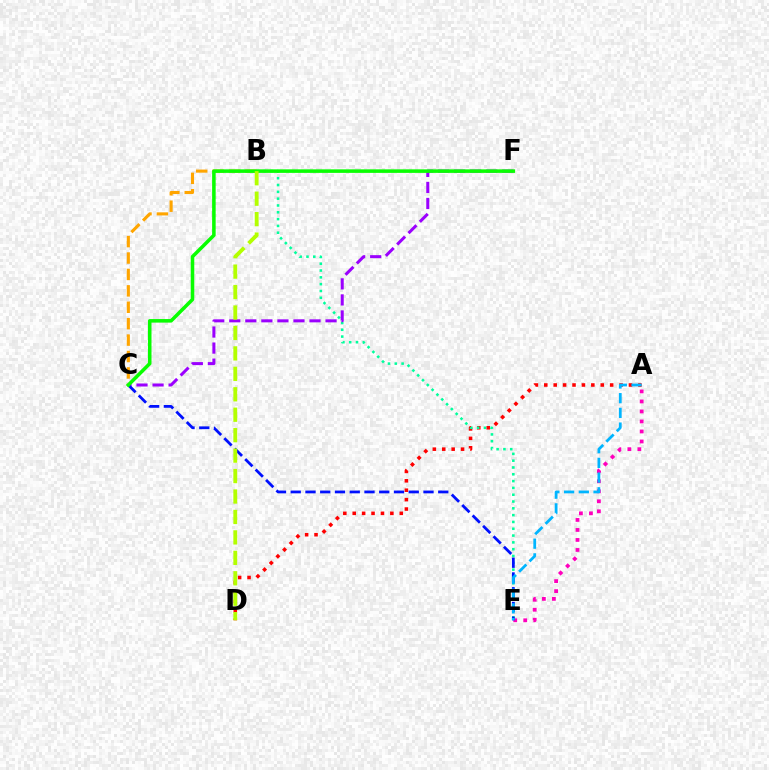{('A', 'D'): [{'color': '#ff0000', 'line_style': 'dotted', 'thickness': 2.56}], ('B', 'E'): [{'color': '#00ff9d', 'line_style': 'dotted', 'thickness': 1.85}], ('C', 'F'): [{'color': '#9b00ff', 'line_style': 'dashed', 'thickness': 2.18}, {'color': '#08ff00', 'line_style': 'solid', 'thickness': 2.55}], ('A', 'E'): [{'color': '#ff00bd', 'line_style': 'dotted', 'thickness': 2.72}, {'color': '#00b5ff', 'line_style': 'dashed', 'thickness': 2.0}], ('C', 'E'): [{'color': '#0010ff', 'line_style': 'dashed', 'thickness': 2.0}], ('B', 'C'): [{'color': '#ffa500', 'line_style': 'dashed', 'thickness': 2.23}], ('B', 'D'): [{'color': '#b3ff00', 'line_style': 'dashed', 'thickness': 2.78}]}